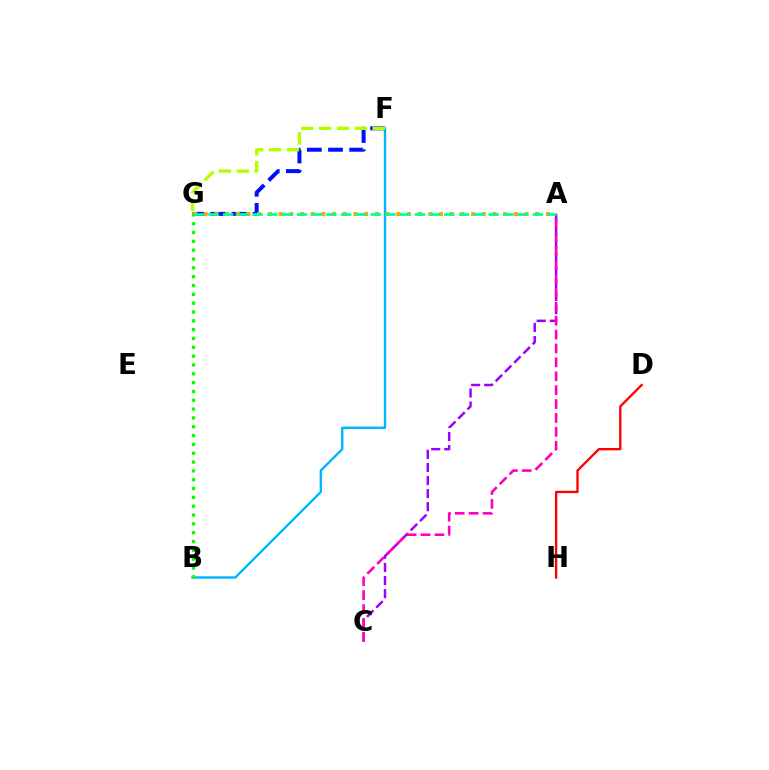{('D', 'H'): [{'color': '#ff0000', 'line_style': 'solid', 'thickness': 1.68}], ('A', 'C'): [{'color': '#9b00ff', 'line_style': 'dashed', 'thickness': 1.78}, {'color': '#ff00bd', 'line_style': 'dashed', 'thickness': 1.89}], ('B', 'F'): [{'color': '#00b5ff', 'line_style': 'solid', 'thickness': 1.71}], ('F', 'G'): [{'color': '#0010ff', 'line_style': 'dashed', 'thickness': 2.88}, {'color': '#b3ff00', 'line_style': 'dashed', 'thickness': 2.43}], ('A', 'G'): [{'color': '#ffa500', 'line_style': 'dotted', 'thickness': 2.91}, {'color': '#00ff9d', 'line_style': 'dashed', 'thickness': 2.0}], ('B', 'G'): [{'color': '#08ff00', 'line_style': 'dotted', 'thickness': 2.4}]}